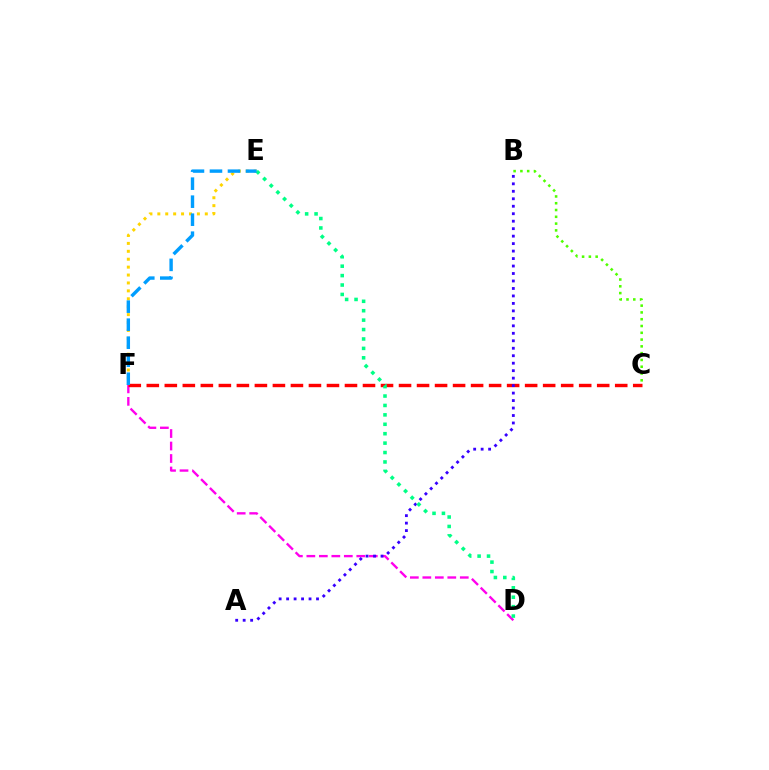{('D', 'F'): [{'color': '#ff00ed', 'line_style': 'dashed', 'thickness': 1.7}], ('E', 'F'): [{'color': '#ffd500', 'line_style': 'dotted', 'thickness': 2.15}, {'color': '#009eff', 'line_style': 'dashed', 'thickness': 2.45}], ('C', 'F'): [{'color': '#ff0000', 'line_style': 'dashed', 'thickness': 2.45}], ('A', 'B'): [{'color': '#3700ff', 'line_style': 'dotted', 'thickness': 2.03}], ('B', 'C'): [{'color': '#4fff00', 'line_style': 'dotted', 'thickness': 1.84}], ('D', 'E'): [{'color': '#00ff86', 'line_style': 'dotted', 'thickness': 2.56}]}